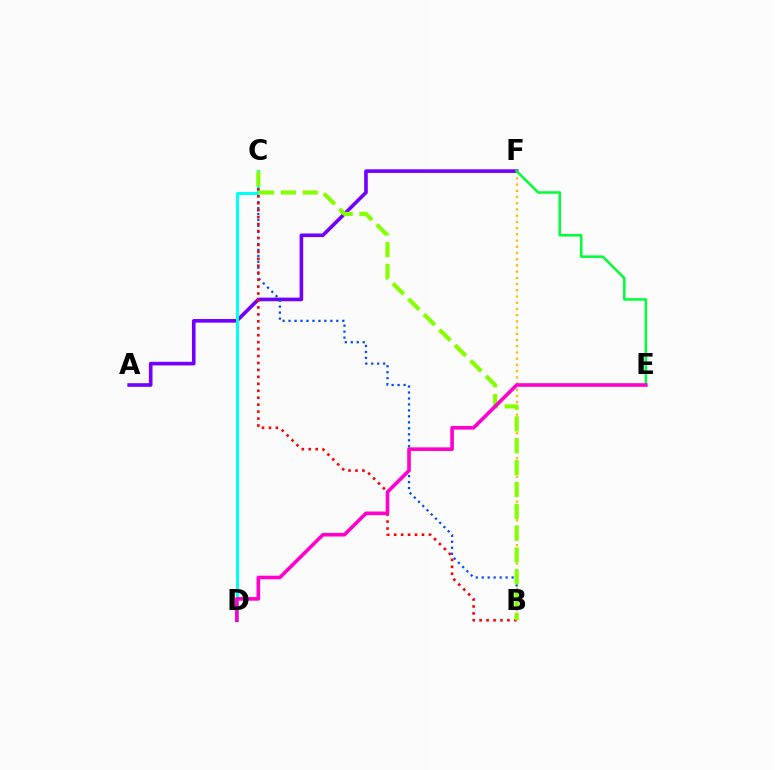{('B', 'F'): [{'color': '#ffbd00', 'line_style': 'dotted', 'thickness': 1.69}], ('A', 'F'): [{'color': '#7200ff', 'line_style': 'solid', 'thickness': 2.61}], ('B', 'C'): [{'color': '#004bff', 'line_style': 'dotted', 'thickness': 1.62}, {'color': '#ff0000', 'line_style': 'dotted', 'thickness': 1.89}, {'color': '#84ff00', 'line_style': 'dashed', 'thickness': 2.97}], ('E', 'F'): [{'color': '#00ff39', 'line_style': 'solid', 'thickness': 1.83}], ('C', 'D'): [{'color': '#00fff6', 'line_style': 'solid', 'thickness': 2.21}], ('D', 'E'): [{'color': '#ff00cf', 'line_style': 'solid', 'thickness': 2.61}]}